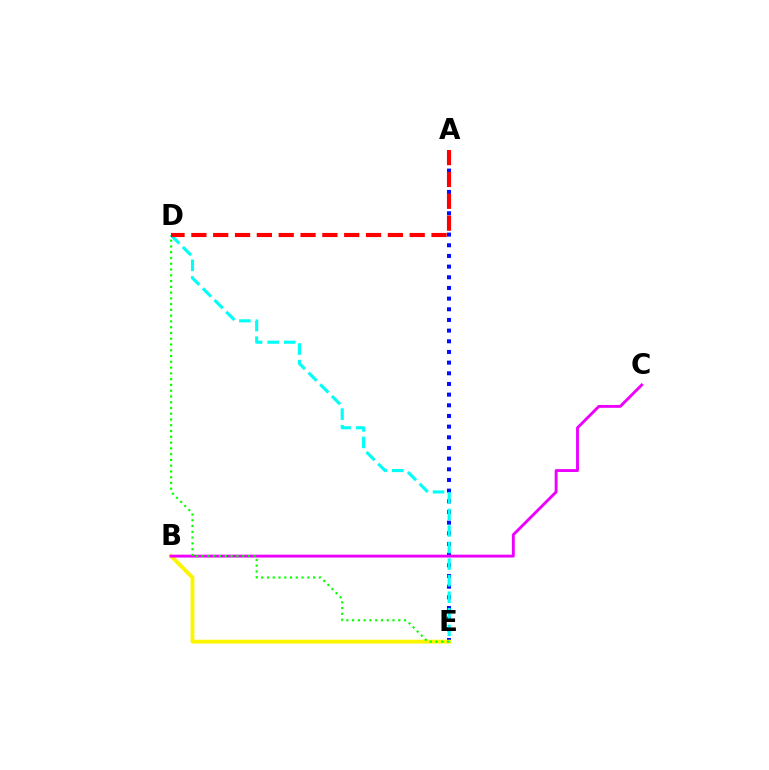{('A', 'E'): [{'color': '#0010ff', 'line_style': 'dotted', 'thickness': 2.9}], ('B', 'E'): [{'color': '#fcf500', 'line_style': 'solid', 'thickness': 2.77}], ('B', 'C'): [{'color': '#ee00ff', 'line_style': 'solid', 'thickness': 2.08}], ('D', 'E'): [{'color': '#08ff00', 'line_style': 'dotted', 'thickness': 1.57}, {'color': '#00fff6', 'line_style': 'dashed', 'thickness': 2.25}], ('A', 'D'): [{'color': '#ff0000', 'line_style': 'dashed', 'thickness': 2.97}]}